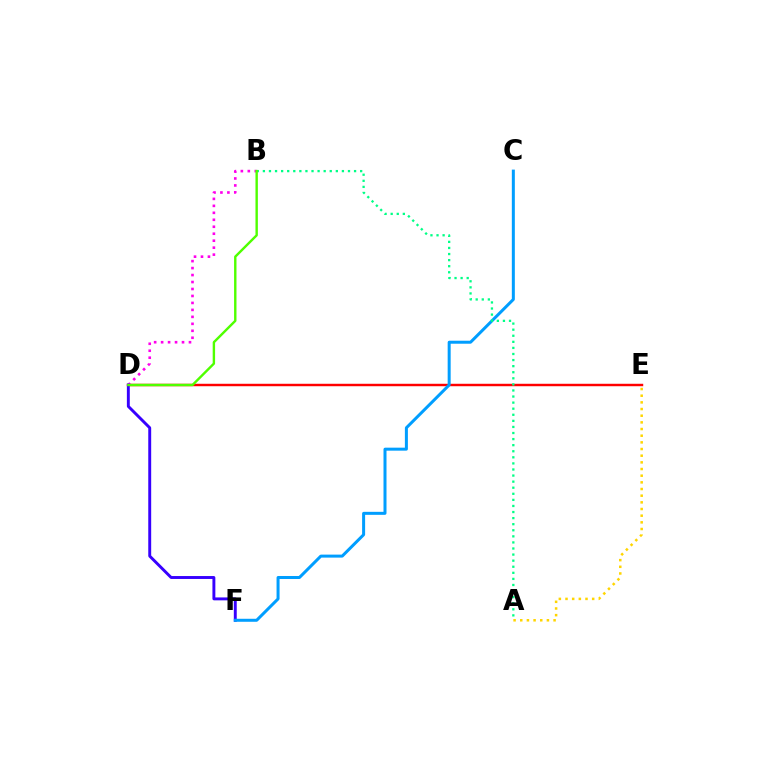{('A', 'E'): [{'color': '#ffd500', 'line_style': 'dotted', 'thickness': 1.81}], ('D', 'E'): [{'color': '#ff0000', 'line_style': 'solid', 'thickness': 1.76}], ('B', 'D'): [{'color': '#ff00ed', 'line_style': 'dotted', 'thickness': 1.89}, {'color': '#4fff00', 'line_style': 'solid', 'thickness': 1.73}], ('D', 'F'): [{'color': '#3700ff', 'line_style': 'solid', 'thickness': 2.1}], ('C', 'F'): [{'color': '#009eff', 'line_style': 'solid', 'thickness': 2.16}], ('A', 'B'): [{'color': '#00ff86', 'line_style': 'dotted', 'thickness': 1.65}]}